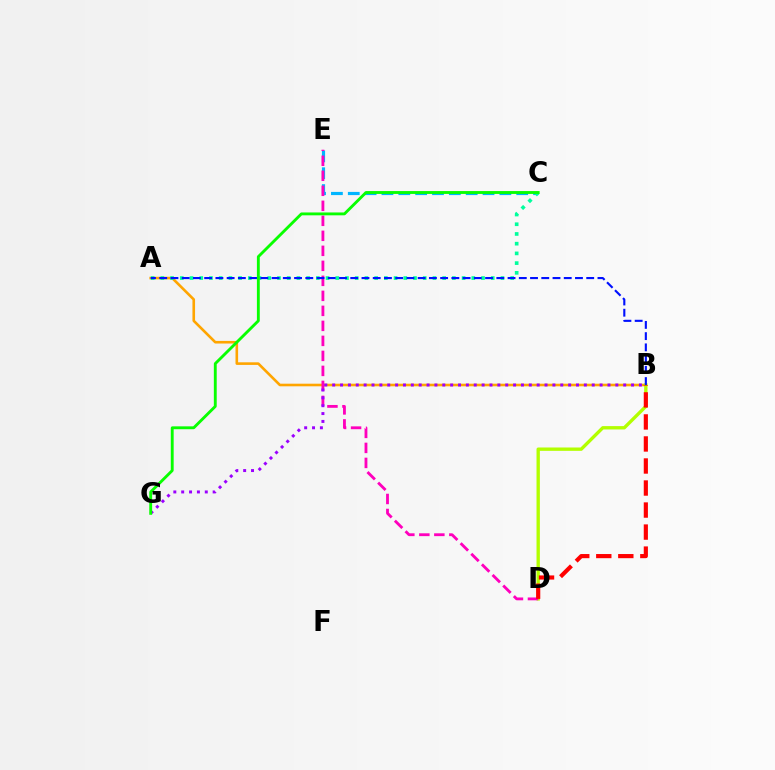{('C', 'E'): [{'color': '#00b5ff', 'line_style': 'dashed', 'thickness': 2.29}], ('A', 'B'): [{'color': '#ffa500', 'line_style': 'solid', 'thickness': 1.88}, {'color': '#0010ff', 'line_style': 'dashed', 'thickness': 1.53}], ('B', 'D'): [{'color': '#b3ff00', 'line_style': 'solid', 'thickness': 2.41}, {'color': '#ff0000', 'line_style': 'dashed', 'thickness': 2.99}], ('A', 'C'): [{'color': '#00ff9d', 'line_style': 'dotted', 'thickness': 2.64}], ('D', 'E'): [{'color': '#ff00bd', 'line_style': 'dashed', 'thickness': 2.04}], ('B', 'G'): [{'color': '#9b00ff', 'line_style': 'dotted', 'thickness': 2.14}], ('C', 'G'): [{'color': '#08ff00', 'line_style': 'solid', 'thickness': 2.06}]}